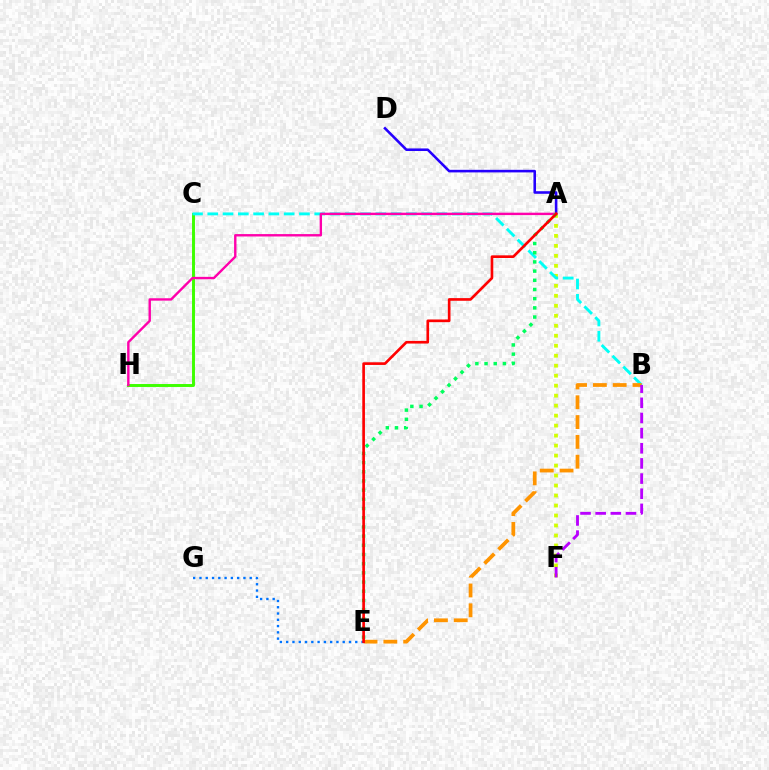{('A', 'D'): [{'color': '#2500ff', 'line_style': 'solid', 'thickness': 1.86}], ('A', 'F'): [{'color': '#d1ff00', 'line_style': 'dotted', 'thickness': 2.71}], ('C', 'H'): [{'color': '#3dff00', 'line_style': 'solid', 'thickness': 2.12}], ('B', 'C'): [{'color': '#00fff6', 'line_style': 'dashed', 'thickness': 2.08}], ('B', 'E'): [{'color': '#ff9400', 'line_style': 'dashed', 'thickness': 2.69}], ('E', 'G'): [{'color': '#0074ff', 'line_style': 'dotted', 'thickness': 1.71}], ('A', 'H'): [{'color': '#ff00ac', 'line_style': 'solid', 'thickness': 1.72}], ('B', 'F'): [{'color': '#b900ff', 'line_style': 'dashed', 'thickness': 2.06}], ('A', 'E'): [{'color': '#00ff5c', 'line_style': 'dotted', 'thickness': 2.5}, {'color': '#ff0000', 'line_style': 'solid', 'thickness': 1.92}]}